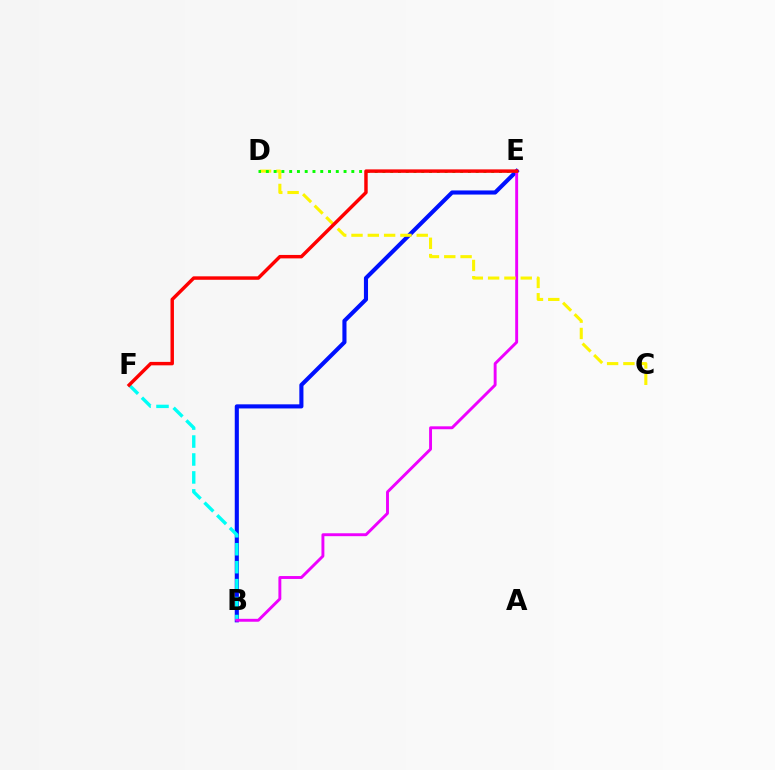{('B', 'E'): [{'color': '#0010ff', 'line_style': 'solid', 'thickness': 2.96}, {'color': '#ee00ff', 'line_style': 'solid', 'thickness': 2.09}], ('B', 'F'): [{'color': '#00fff6', 'line_style': 'dashed', 'thickness': 2.44}], ('C', 'D'): [{'color': '#fcf500', 'line_style': 'dashed', 'thickness': 2.22}], ('D', 'E'): [{'color': '#08ff00', 'line_style': 'dotted', 'thickness': 2.11}], ('E', 'F'): [{'color': '#ff0000', 'line_style': 'solid', 'thickness': 2.48}]}